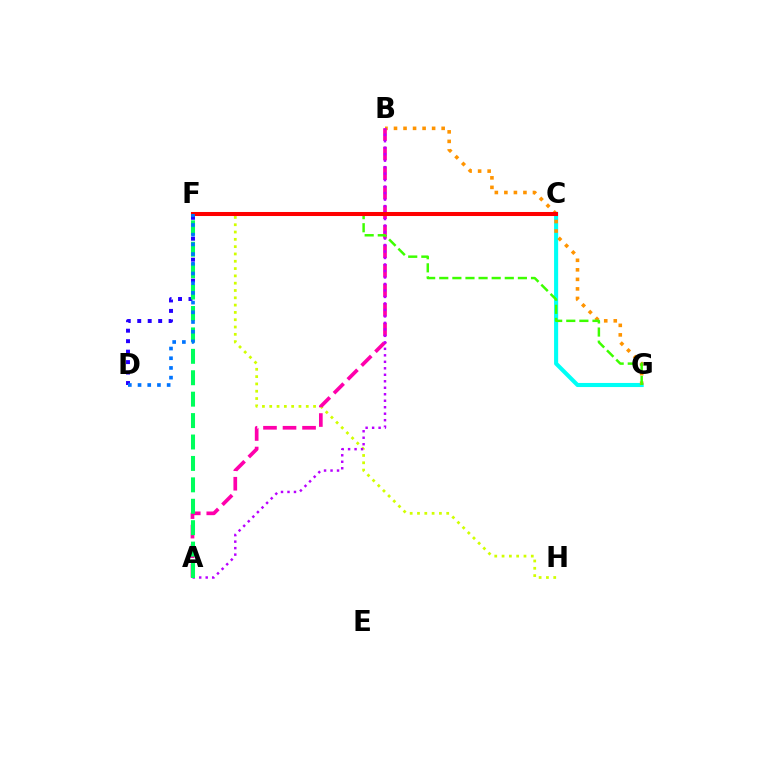{('C', 'G'): [{'color': '#00fff6', 'line_style': 'solid', 'thickness': 2.94}], ('F', 'H'): [{'color': '#d1ff00', 'line_style': 'dotted', 'thickness': 1.99}], ('B', 'G'): [{'color': '#ff9400', 'line_style': 'dotted', 'thickness': 2.59}], ('D', 'F'): [{'color': '#2500ff', 'line_style': 'dotted', 'thickness': 2.84}, {'color': '#0074ff', 'line_style': 'dotted', 'thickness': 2.64}], ('A', 'B'): [{'color': '#ff00ac', 'line_style': 'dashed', 'thickness': 2.65}, {'color': '#b900ff', 'line_style': 'dotted', 'thickness': 1.76}], ('F', 'G'): [{'color': '#3dff00', 'line_style': 'dashed', 'thickness': 1.78}], ('C', 'F'): [{'color': '#ff0000', 'line_style': 'solid', 'thickness': 2.91}], ('A', 'F'): [{'color': '#00ff5c', 'line_style': 'dashed', 'thickness': 2.91}]}